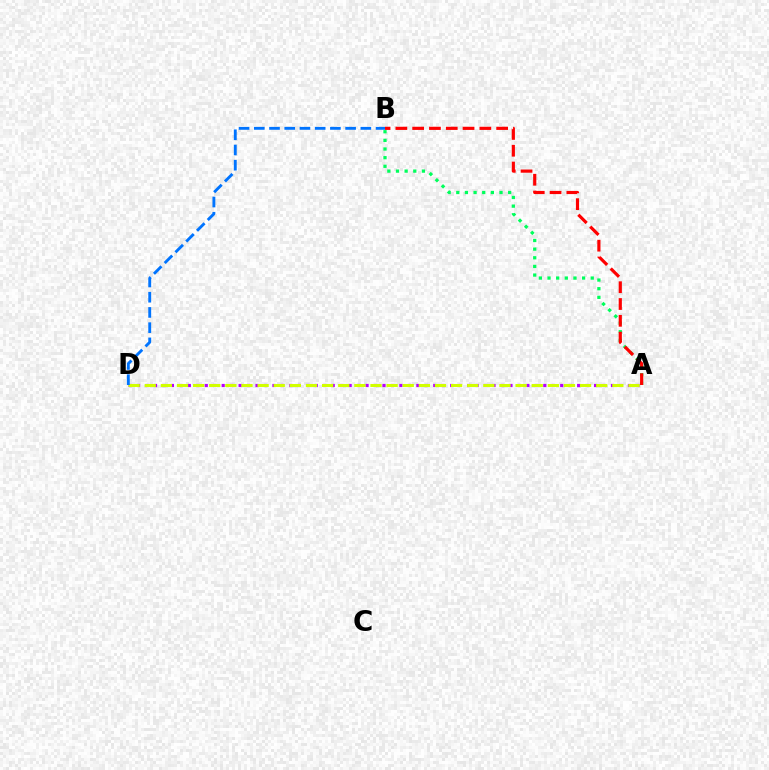{('A', 'B'): [{'color': '#00ff5c', 'line_style': 'dotted', 'thickness': 2.35}, {'color': '#ff0000', 'line_style': 'dashed', 'thickness': 2.28}], ('A', 'D'): [{'color': '#b900ff', 'line_style': 'dotted', 'thickness': 2.3}, {'color': '#d1ff00', 'line_style': 'dashed', 'thickness': 2.19}], ('B', 'D'): [{'color': '#0074ff', 'line_style': 'dashed', 'thickness': 2.07}]}